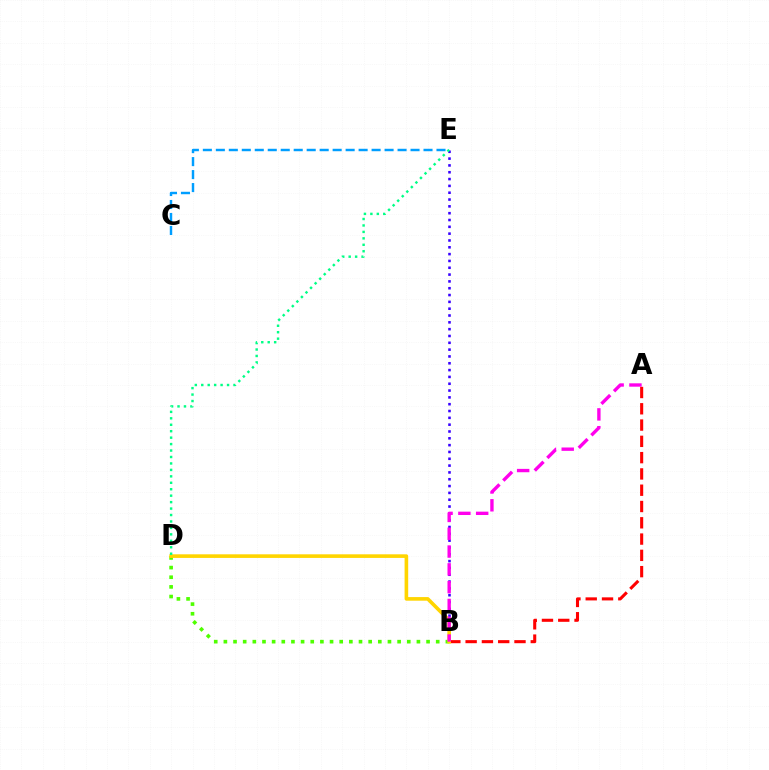{('B', 'D'): [{'color': '#4fff00', 'line_style': 'dotted', 'thickness': 2.62}, {'color': '#ffd500', 'line_style': 'solid', 'thickness': 2.6}], ('C', 'E'): [{'color': '#009eff', 'line_style': 'dashed', 'thickness': 1.76}], ('B', 'E'): [{'color': '#3700ff', 'line_style': 'dotted', 'thickness': 1.85}], ('A', 'B'): [{'color': '#ff0000', 'line_style': 'dashed', 'thickness': 2.21}, {'color': '#ff00ed', 'line_style': 'dashed', 'thickness': 2.42}], ('D', 'E'): [{'color': '#00ff86', 'line_style': 'dotted', 'thickness': 1.75}]}